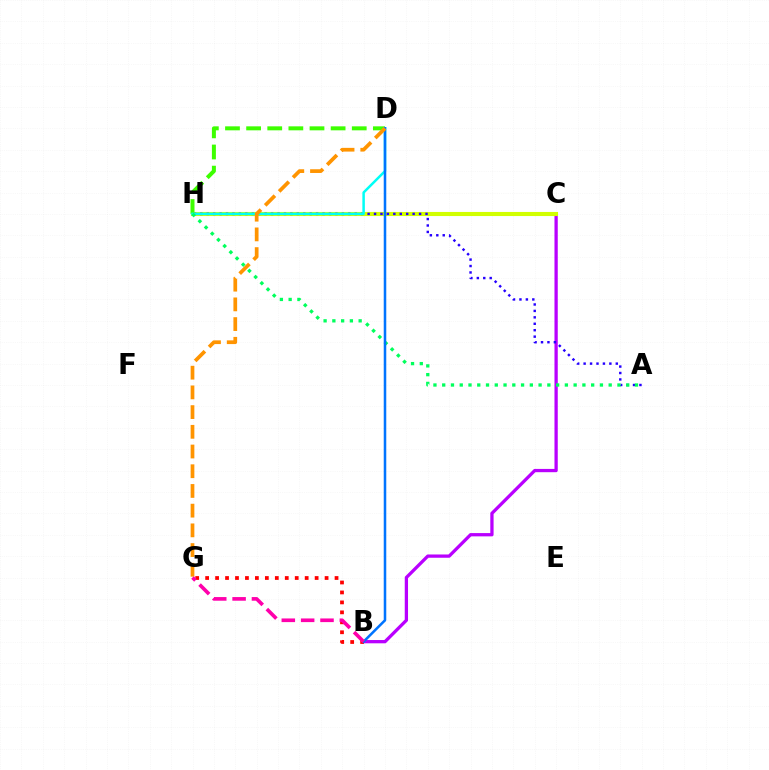{('B', 'C'): [{'color': '#b900ff', 'line_style': 'solid', 'thickness': 2.36}], ('C', 'H'): [{'color': '#d1ff00', 'line_style': 'solid', 'thickness': 2.95}], ('A', 'H'): [{'color': '#2500ff', 'line_style': 'dotted', 'thickness': 1.75}, {'color': '#00ff5c', 'line_style': 'dotted', 'thickness': 2.38}], ('B', 'G'): [{'color': '#ff0000', 'line_style': 'dotted', 'thickness': 2.7}, {'color': '#ff00ac', 'line_style': 'dashed', 'thickness': 2.63}], ('D', 'H'): [{'color': '#3dff00', 'line_style': 'dashed', 'thickness': 2.87}, {'color': '#00fff6', 'line_style': 'solid', 'thickness': 1.8}], ('B', 'D'): [{'color': '#0074ff', 'line_style': 'solid', 'thickness': 1.83}], ('D', 'G'): [{'color': '#ff9400', 'line_style': 'dashed', 'thickness': 2.68}]}